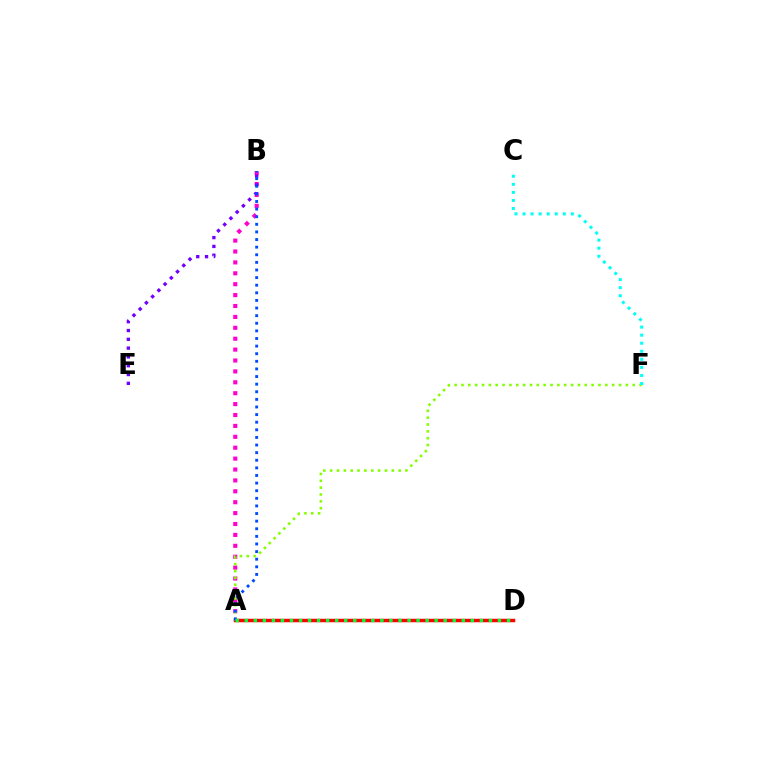{('A', 'D'): [{'color': '#ffbd00', 'line_style': 'dotted', 'thickness': 2.17}, {'color': '#ff0000', 'line_style': 'solid', 'thickness': 2.5}, {'color': '#00ff39', 'line_style': 'dotted', 'thickness': 2.46}], ('A', 'B'): [{'color': '#ff00cf', 'line_style': 'dotted', 'thickness': 2.96}, {'color': '#004bff', 'line_style': 'dotted', 'thickness': 2.07}], ('B', 'E'): [{'color': '#7200ff', 'line_style': 'dotted', 'thickness': 2.39}], ('A', 'F'): [{'color': '#84ff00', 'line_style': 'dotted', 'thickness': 1.86}], ('C', 'F'): [{'color': '#00fff6', 'line_style': 'dotted', 'thickness': 2.19}]}